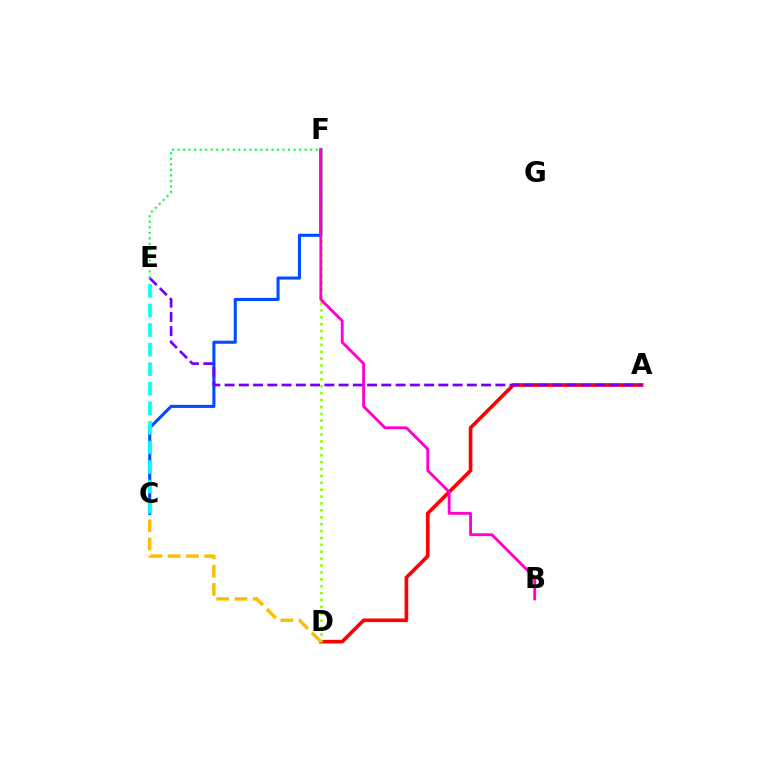{('C', 'F'): [{'color': '#004bff', 'line_style': 'solid', 'thickness': 2.21}], ('A', 'D'): [{'color': '#ff0000', 'line_style': 'solid', 'thickness': 2.61}], ('C', 'E'): [{'color': '#00fff6', 'line_style': 'dashed', 'thickness': 2.66}], ('A', 'E'): [{'color': '#7200ff', 'line_style': 'dashed', 'thickness': 1.94}], ('D', 'F'): [{'color': '#84ff00', 'line_style': 'dotted', 'thickness': 1.87}], ('C', 'D'): [{'color': '#ffbd00', 'line_style': 'dashed', 'thickness': 2.48}], ('E', 'F'): [{'color': '#00ff39', 'line_style': 'dotted', 'thickness': 1.5}], ('B', 'F'): [{'color': '#ff00cf', 'line_style': 'solid', 'thickness': 2.06}]}